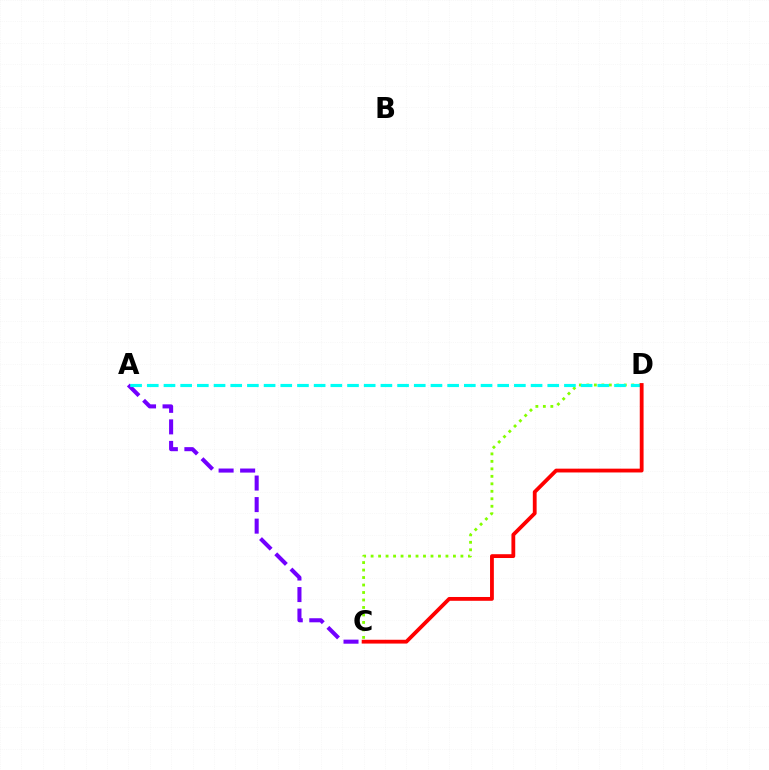{('A', 'C'): [{'color': '#7200ff', 'line_style': 'dashed', 'thickness': 2.93}], ('C', 'D'): [{'color': '#84ff00', 'line_style': 'dotted', 'thickness': 2.03}, {'color': '#ff0000', 'line_style': 'solid', 'thickness': 2.74}], ('A', 'D'): [{'color': '#00fff6', 'line_style': 'dashed', 'thickness': 2.27}]}